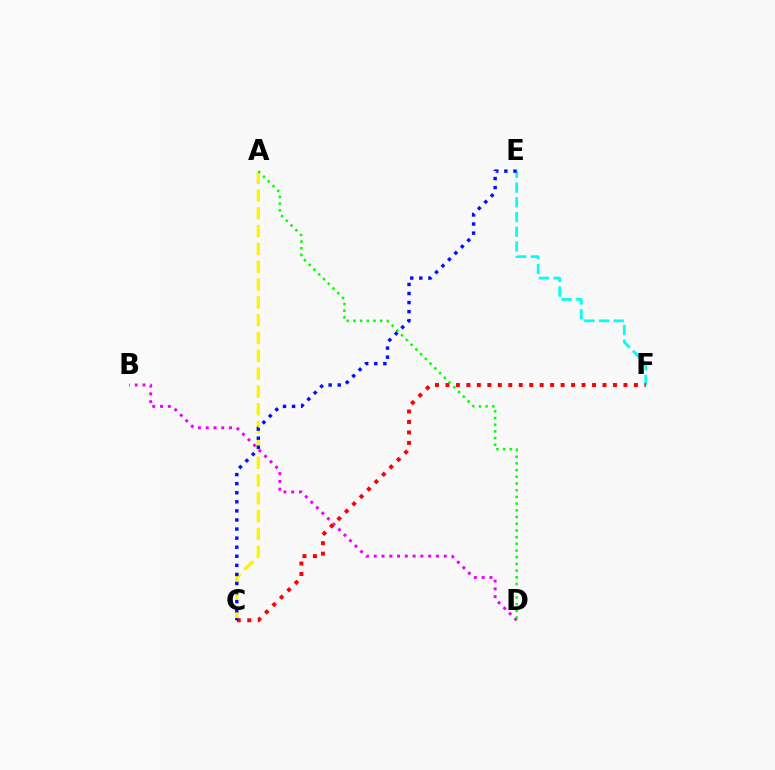{('E', 'F'): [{'color': '#00fff6', 'line_style': 'dashed', 'thickness': 2.0}], ('A', 'C'): [{'color': '#fcf500', 'line_style': 'dashed', 'thickness': 2.42}], ('B', 'D'): [{'color': '#ee00ff', 'line_style': 'dotted', 'thickness': 2.11}], ('C', 'F'): [{'color': '#ff0000', 'line_style': 'dotted', 'thickness': 2.84}], ('A', 'D'): [{'color': '#08ff00', 'line_style': 'dotted', 'thickness': 1.82}], ('C', 'E'): [{'color': '#0010ff', 'line_style': 'dotted', 'thickness': 2.47}]}